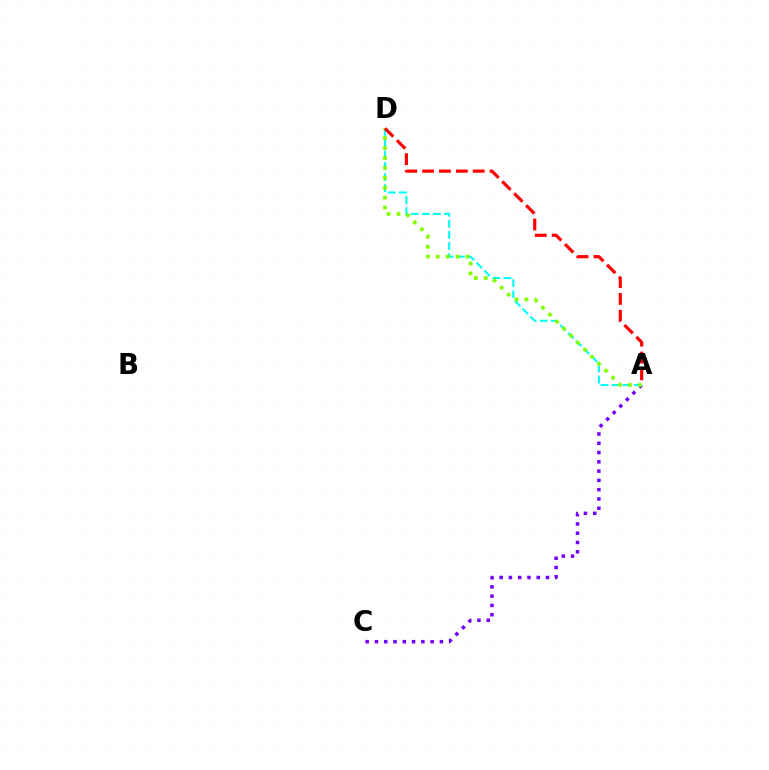{('A', 'C'): [{'color': '#7200ff', 'line_style': 'dotted', 'thickness': 2.52}], ('A', 'D'): [{'color': '#00fff6', 'line_style': 'dashed', 'thickness': 1.51}, {'color': '#84ff00', 'line_style': 'dotted', 'thickness': 2.69}, {'color': '#ff0000', 'line_style': 'dashed', 'thickness': 2.29}]}